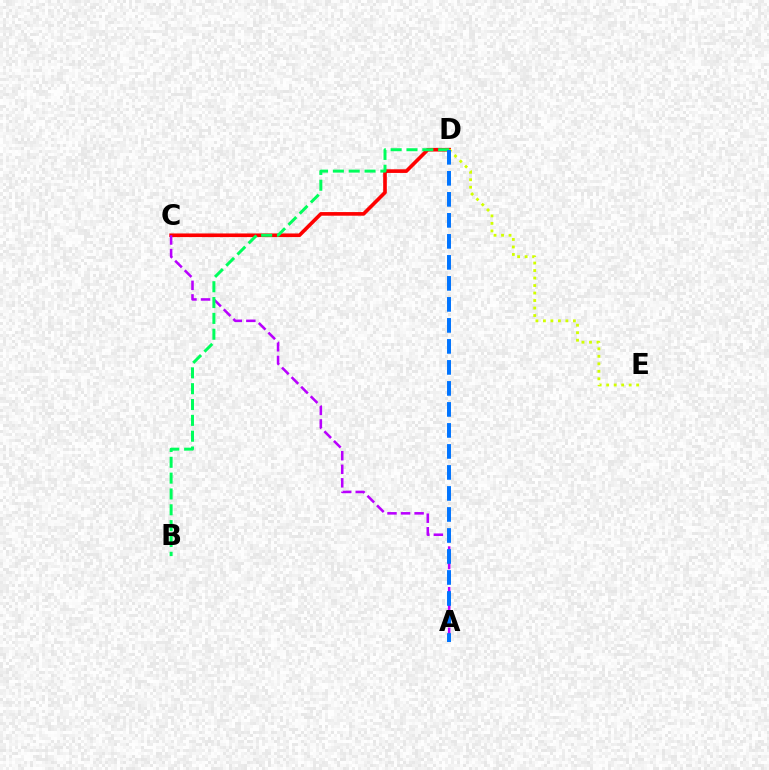{('C', 'D'): [{'color': '#ff0000', 'line_style': 'solid', 'thickness': 2.62}], ('A', 'C'): [{'color': '#b900ff', 'line_style': 'dashed', 'thickness': 1.84}], ('B', 'D'): [{'color': '#00ff5c', 'line_style': 'dashed', 'thickness': 2.15}], ('D', 'E'): [{'color': '#d1ff00', 'line_style': 'dotted', 'thickness': 2.04}], ('A', 'D'): [{'color': '#0074ff', 'line_style': 'dashed', 'thickness': 2.85}]}